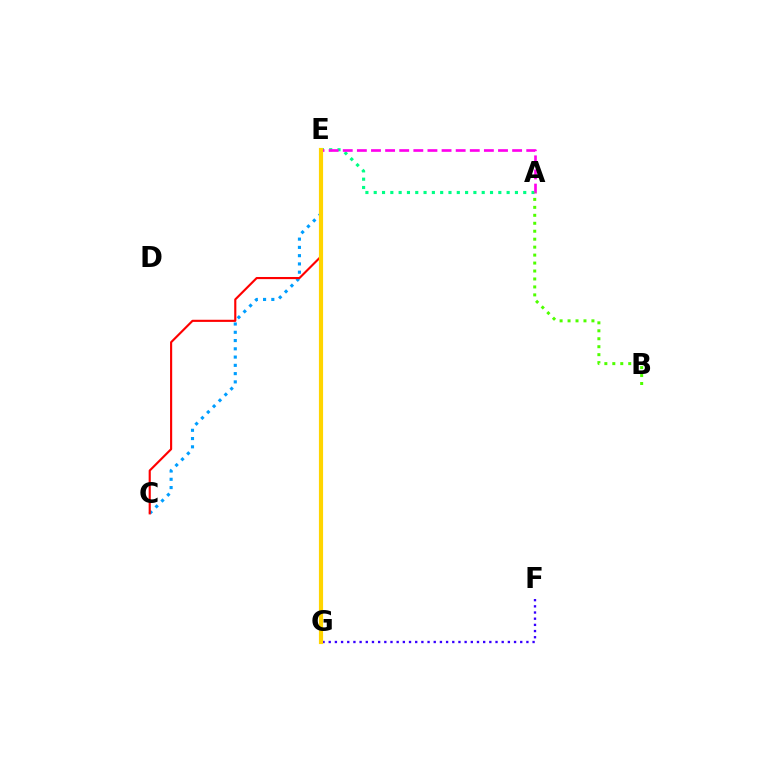{('C', 'E'): [{'color': '#009eff', 'line_style': 'dotted', 'thickness': 2.25}, {'color': '#ff0000', 'line_style': 'solid', 'thickness': 1.54}], ('A', 'E'): [{'color': '#00ff86', 'line_style': 'dotted', 'thickness': 2.26}, {'color': '#ff00ed', 'line_style': 'dashed', 'thickness': 1.92}], ('A', 'B'): [{'color': '#4fff00', 'line_style': 'dotted', 'thickness': 2.16}], ('F', 'G'): [{'color': '#3700ff', 'line_style': 'dotted', 'thickness': 1.68}], ('E', 'G'): [{'color': '#ffd500', 'line_style': 'solid', 'thickness': 3.0}]}